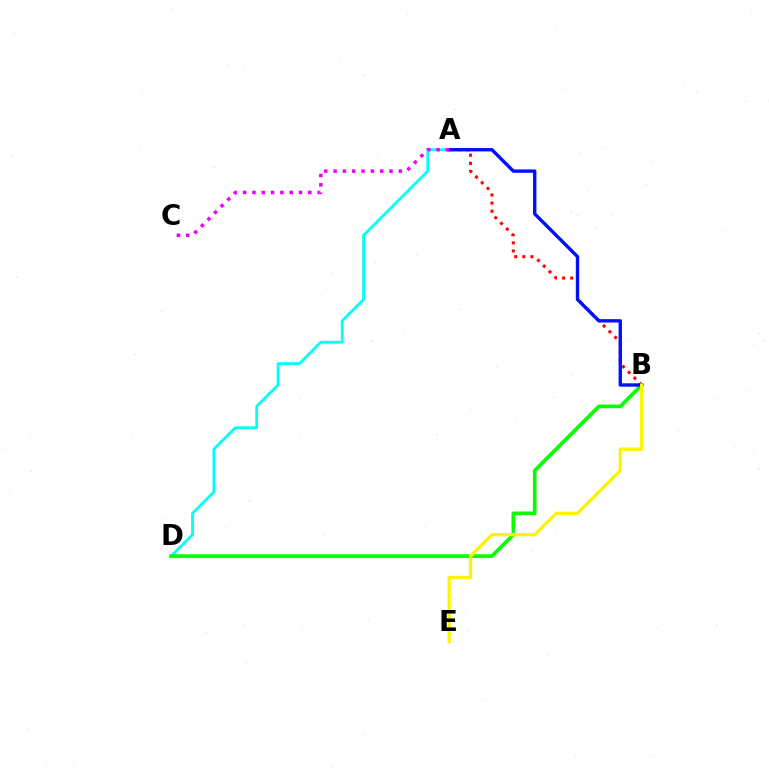{('A', 'D'): [{'color': '#00fff6', 'line_style': 'solid', 'thickness': 2.01}], ('B', 'D'): [{'color': '#08ff00', 'line_style': 'solid', 'thickness': 2.64}], ('A', 'B'): [{'color': '#ff0000', 'line_style': 'dotted', 'thickness': 2.2}, {'color': '#0010ff', 'line_style': 'solid', 'thickness': 2.44}], ('B', 'E'): [{'color': '#fcf500', 'line_style': 'solid', 'thickness': 2.33}], ('A', 'C'): [{'color': '#ee00ff', 'line_style': 'dotted', 'thickness': 2.53}]}